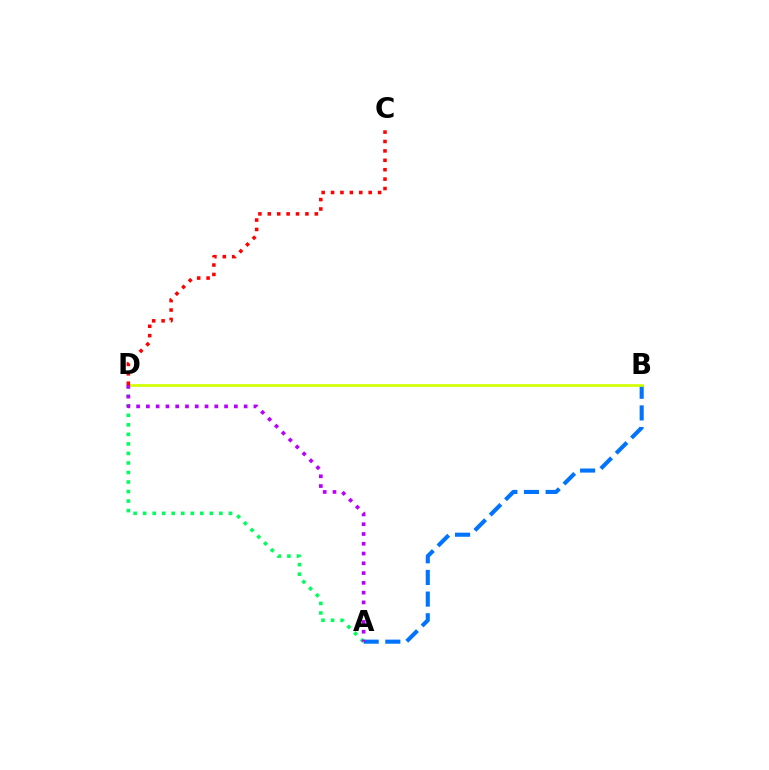{('A', 'B'): [{'color': '#0074ff', 'line_style': 'dashed', 'thickness': 2.94}], ('A', 'D'): [{'color': '#00ff5c', 'line_style': 'dotted', 'thickness': 2.59}, {'color': '#b900ff', 'line_style': 'dotted', 'thickness': 2.66}], ('B', 'D'): [{'color': '#d1ff00', 'line_style': 'solid', 'thickness': 1.93}], ('C', 'D'): [{'color': '#ff0000', 'line_style': 'dotted', 'thickness': 2.56}]}